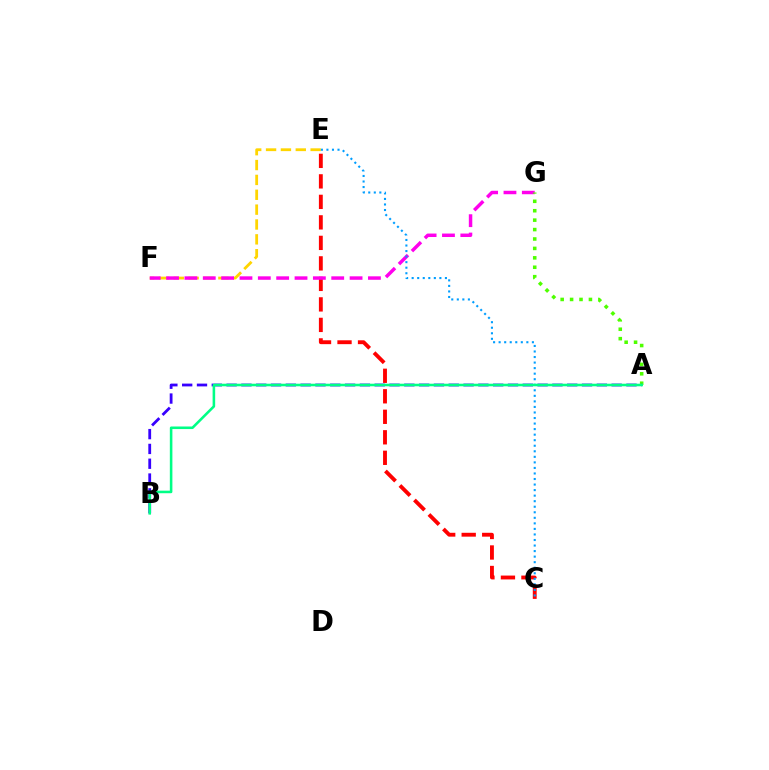{('C', 'E'): [{'color': '#ff0000', 'line_style': 'dashed', 'thickness': 2.79}, {'color': '#009eff', 'line_style': 'dotted', 'thickness': 1.51}], ('E', 'F'): [{'color': '#ffd500', 'line_style': 'dashed', 'thickness': 2.02}], ('F', 'G'): [{'color': '#ff00ed', 'line_style': 'dashed', 'thickness': 2.49}], ('A', 'G'): [{'color': '#4fff00', 'line_style': 'dotted', 'thickness': 2.56}], ('A', 'B'): [{'color': '#3700ff', 'line_style': 'dashed', 'thickness': 2.01}, {'color': '#00ff86', 'line_style': 'solid', 'thickness': 1.85}]}